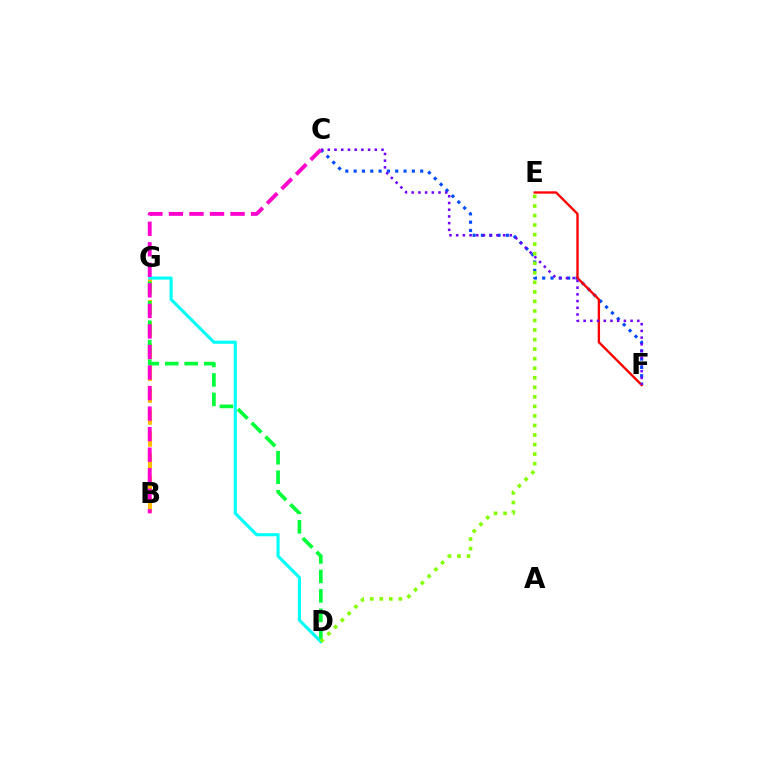{('B', 'G'): [{'color': '#ffbd00', 'line_style': 'dashed', 'thickness': 2.98}], ('C', 'F'): [{'color': '#004bff', 'line_style': 'dotted', 'thickness': 2.26}, {'color': '#7200ff', 'line_style': 'dotted', 'thickness': 1.82}], ('D', 'G'): [{'color': '#00ff39', 'line_style': 'dashed', 'thickness': 2.65}, {'color': '#00fff6', 'line_style': 'solid', 'thickness': 2.23}], ('E', 'F'): [{'color': '#ff0000', 'line_style': 'solid', 'thickness': 1.69}], ('D', 'E'): [{'color': '#84ff00', 'line_style': 'dotted', 'thickness': 2.59}], ('B', 'C'): [{'color': '#ff00cf', 'line_style': 'dashed', 'thickness': 2.79}]}